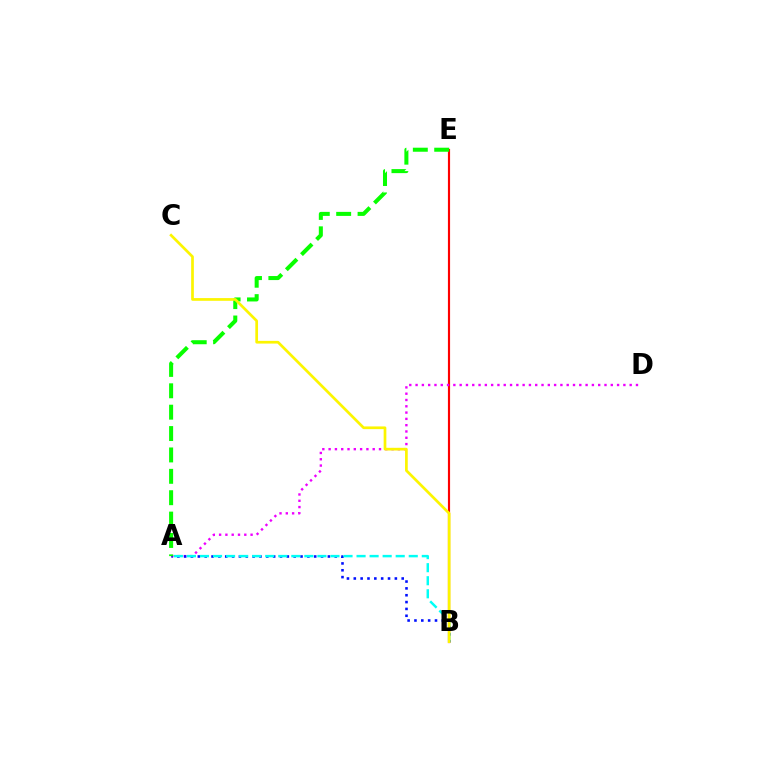{('B', 'E'): [{'color': '#ff0000', 'line_style': 'solid', 'thickness': 1.56}], ('A', 'D'): [{'color': '#ee00ff', 'line_style': 'dotted', 'thickness': 1.71}], ('A', 'B'): [{'color': '#0010ff', 'line_style': 'dotted', 'thickness': 1.86}, {'color': '#00fff6', 'line_style': 'dashed', 'thickness': 1.77}], ('A', 'E'): [{'color': '#08ff00', 'line_style': 'dashed', 'thickness': 2.9}], ('B', 'C'): [{'color': '#fcf500', 'line_style': 'solid', 'thickness': 1.95}]}